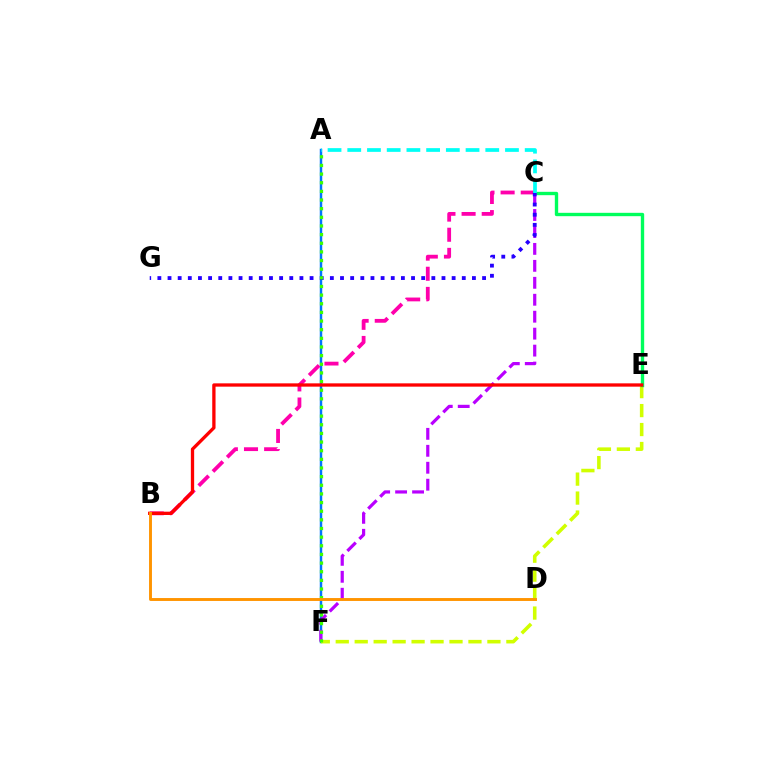{('A', 'F'): [{'color': '#0074ff', 'line_style': 'solid', 'thickness': 1.78}, {'color': '#3dff00', 'line_style': 'dotted', 'thickness': 2.35}], ('E', 'F'): [{'color': '#d1ff00', 'line_style': 'dashed', 'thickness': 2.58}], ('C', 'E'): [{'color': '#00ff5c', 'line_style': 'solid', 'thickness': 2.42}], ('C', 'F'): [{'color': '#b900ff', 'line_style': 'dashed', 'thickness': 2.3}], ('B', 'C'): [{'color': '#ff00ac', 'line_style': 'dashed', 'thickness': 2.74}], ('C', 'G'): [{'color': '#2500ff', 'line_style': 'dotted', 'thickness': 2.76}], ('B', 'E'): [{'color': '#ff0000', 'line_style': 'solid', 'thickness': 2.38}], ('A', 'C'): [{'color': '#00fff6', 'line_style': 'dashed', 'thickness': 2.68}], ('B', 'D'): [{'color': '#ff9400', 'line_style': 'solid', 'thickness': 2.09}]}